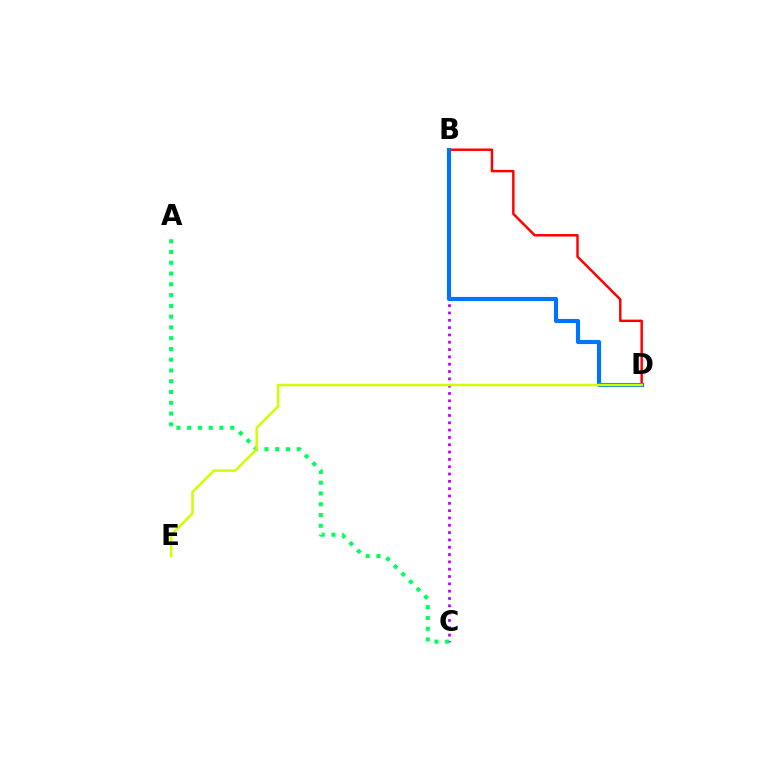{('B', 'C'): [{'color': '#b900ff', 'line_style': 'dotted', 'thickness': 1.99}], ('B', 'D'): [{'color': '#ff0000', 'line_style': 'solid', 'thickness': 1.76}, {'color': '#0074ff', 'line_style': 'solid', 'thickness': 2.98}], ('A', 'C'): [{'color': '#00ff5c', 'line_style': 'dotted', 'thickness': 2.93}], ('D', 'E'): [{'color': '#d1ff00', 'line_style': 'solid', 'thickness': 1.81}]}